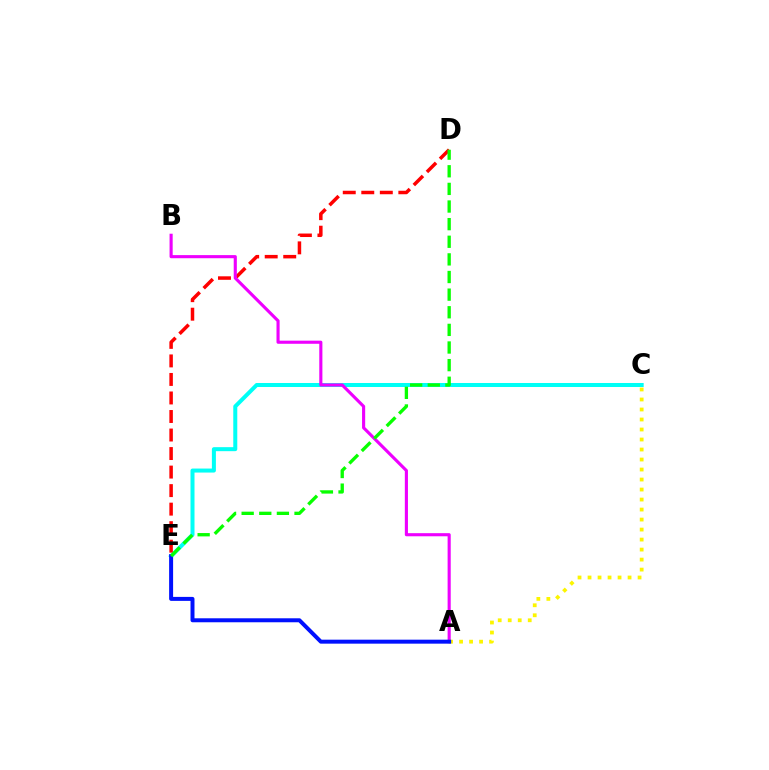{('C', 'E'): [{'color': '#00fff6', 'line_style': 'solid', 'thickness': 2.89}], ('D', 'E'): [{'color': '#ff0000', 'line_style': 'dashed', 'thickness': 2.52}, {'color': '#08ff00', 'line_style': 'dashed', 'thickness': 2.39}], ('A', 'B'): [{'color': '#ee00ff', 'line_style': 'solid', 'thickness': 2.24}], ('A', 'C'): [{'color': '#fcf500', 'line_style': 'dotted', 'thickness': 2.72}], ('A', 'E'): [{'color': '#0010ff', 'line_style': 'solid', 'thickness': 2.87}]}